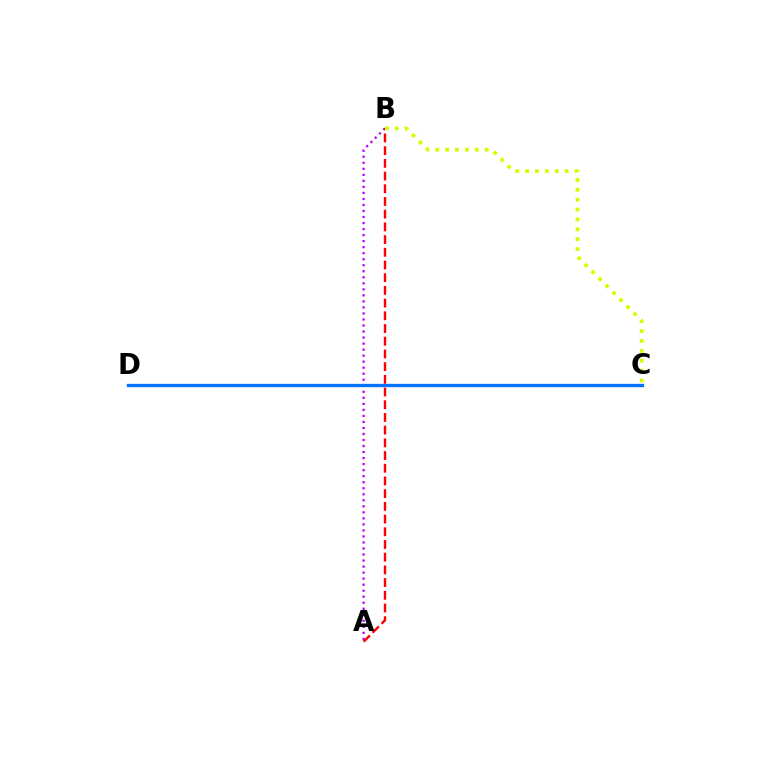{('C', 'D'): [{'color': '#00ff5c', 'line_style': 'solid', 'thickness': 1.92}, {'color': '#0074ff', 'line_style': 'solid', 'thickness': 2.38}], ('A', 'B'): [{'color': '#b900ff', 'line_style': 'dotted', 'thickness': 1.64}, {'color': '#ff0000', 'line_style': 'dashed', 'thickness': 1.73}], ('B', 'C'): [{'color': '#d1ff00', 'line_style': 'dotted', 'thickness': 2.68}]}